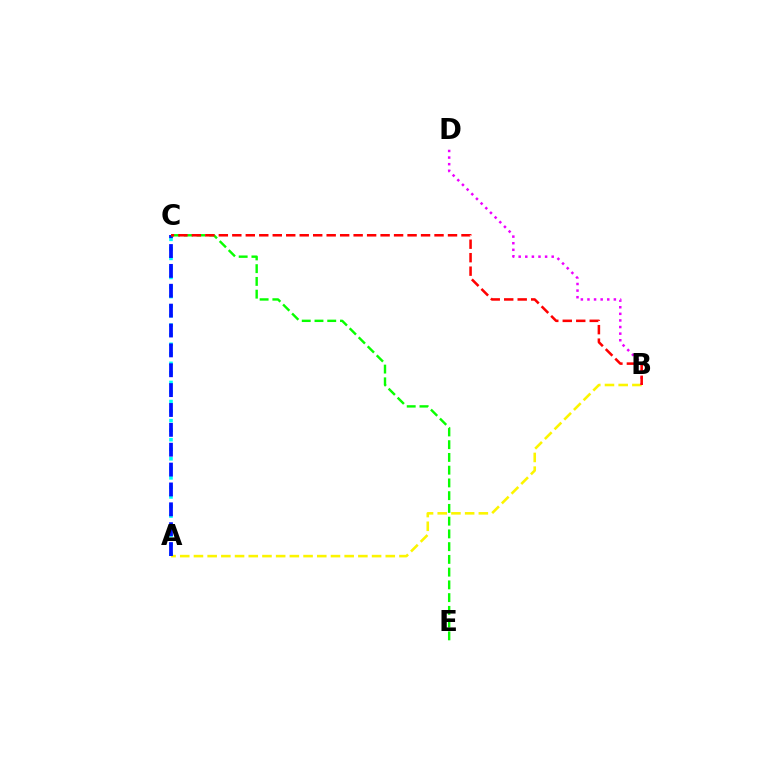{('A', 'B'): [{'color': '#fcf500', 'line_style': 'dashed', 'thickness': 1.86}], ('A', 'C'): [{'color': '#00fff6', 'line_style': 'dotted', 'thickness': 2.59}, {'color': '#0010ff', 'line_style': 'dashed', 'thickness': 2.7}], ('B', 'D'): [{'color': '#ee00ff', 'line_style': 'dotted', 'thickness': 1.79}], ('C', 'E'): [{'color': '#08ff00', 'line_style': 'dashed', 'thickness': 1.73}], ('B', 'C'): [{'color': '#ff0000', 'line_style': 'dashed', 'thickness': 1.83}]}